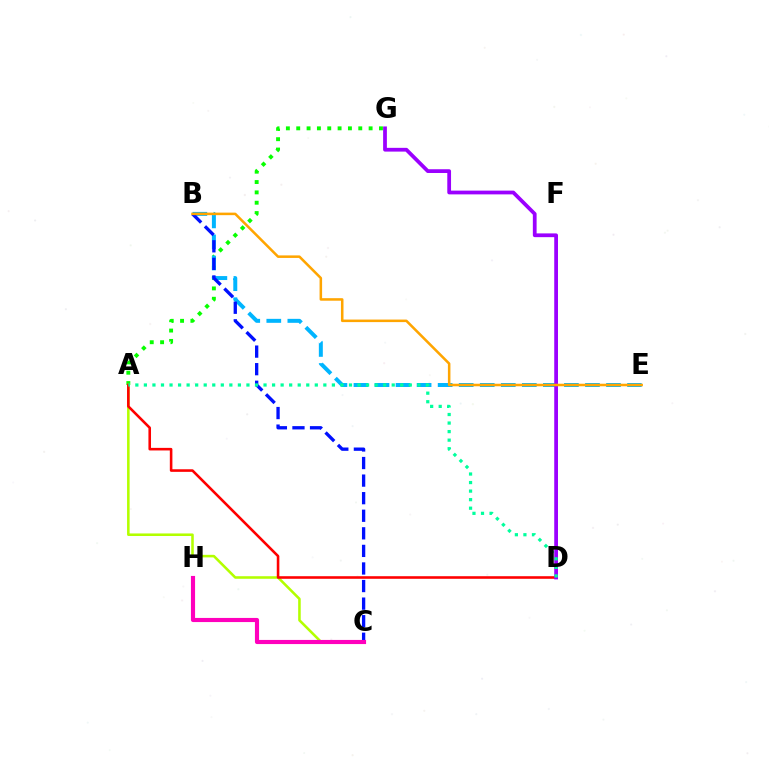{('A', 'G'): [{'color': '#08ff00', 'line_style': 'dotted', 'thickness': 2.81}], ('B', 'E'): [{'color': '#00b5ff', 'line_style': 'dashed', 'thickness': 2.86}, {'color': '#ffa500', 'line_style': 'solid', 'thickness': 1.83}], ('A', 'C'): [{'color': '#b3ff00', 'line_style': 'solid', 'thickness': 1.84}], ('B', 'C'): [{'color': '#0010ff', 'line_style': 'dashed', 'thickness': 2.39}], ('C', 'H'): [{'color': '#ff00bd', 'line_style': 'solid', 'thickness': 2.98}], ('A', 'D'): [{'color': '#ff0000', 'line_style': 'solid', 'thickness': 1.86}, {'color': '#00ff9d', 'line_style': 'dotted', 'thickness': 2.32}], ('D', 'G'): [{'color': '#9b00ff', 'line_style': 'solid', 'thickness': 2.7}]}